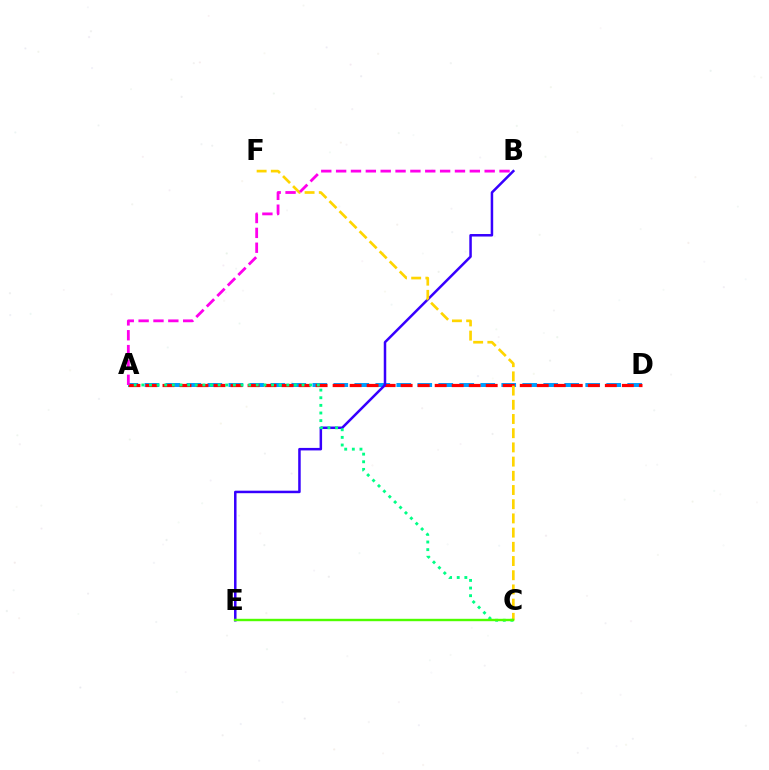{('A', 'D'): [{'color': '#009eff', 'line_style': 'dashed', 'thickness': 2.85}, {'color': '#ff0000', 'line_style': 'dashed', 'thickness': 2.31}], ('B', 'E'): [{'color': '#3700ff', 'line_style': 'solid', 'thickness': 1.8}], ('C', 'F'): [{'color': '#ffd500', 'line_style': 'dashed', 'thickness': 1.93}], ('A', 'C'): [{'color': '#00ff86', 'line_style': 'dotted', 'thickness': 2.07}], ('A', 'B'): [{'color': '#ff00ed', 'line_style': 'dashed', 'thickness': 2.02}], ('C', 'E'): [{'color': '#4fff00', 'line_style': 'solid', 'thickness': 1.73}]}